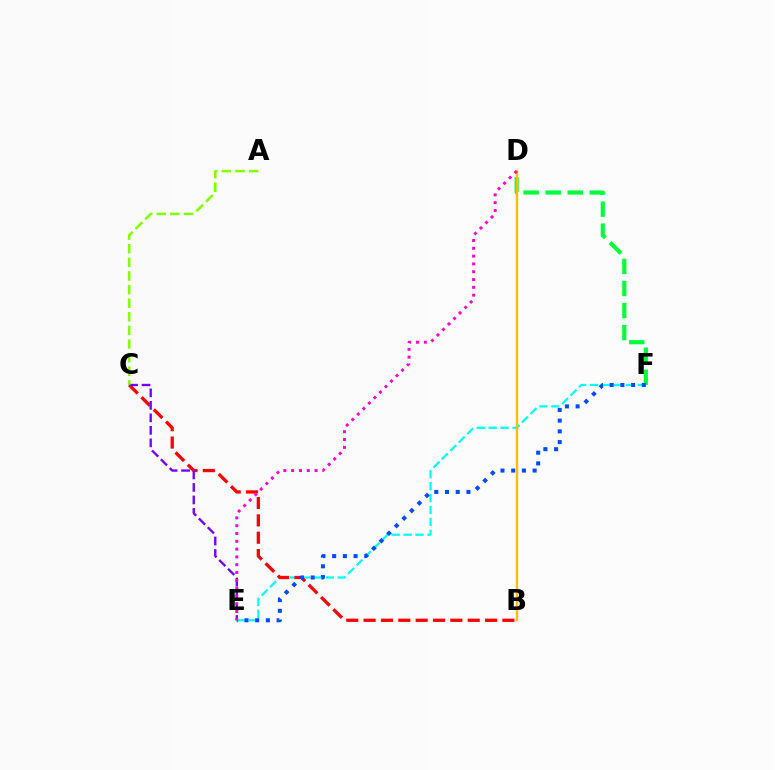{('D', 'F'): [{'color': '#00ff39', 'line_style': 'dashed', 'thickness': 3.0}], ('E', 'F'): [{'color': '#00fff6', 'line_style': 'dashed', 'thickness': 1.62}, {'color': '#004bff', 'line_style': 'dotted', 'thickness': 2.91}], ('B', 'C'): [{'color': '#ff0000', 'line_style': 'dashed', 'thickness': 2.36}], ('B', 'D'): [{'color': '#ffbd00', 'line_style': 'solid', 'thickness': 1.71}], ('C', 'E'): [{'color': '#7200ff', 'line_style': 'dashed', 'thickness': 1.7}], ('A', 'C'): [{'color': '#84ff00', 'line_style': 'dashed', 'thickness': 1.85}], ('D', 'E'): [{'color': '#ff00cf', 'line_style': 'dotted', 'thickness': 2.12}]}